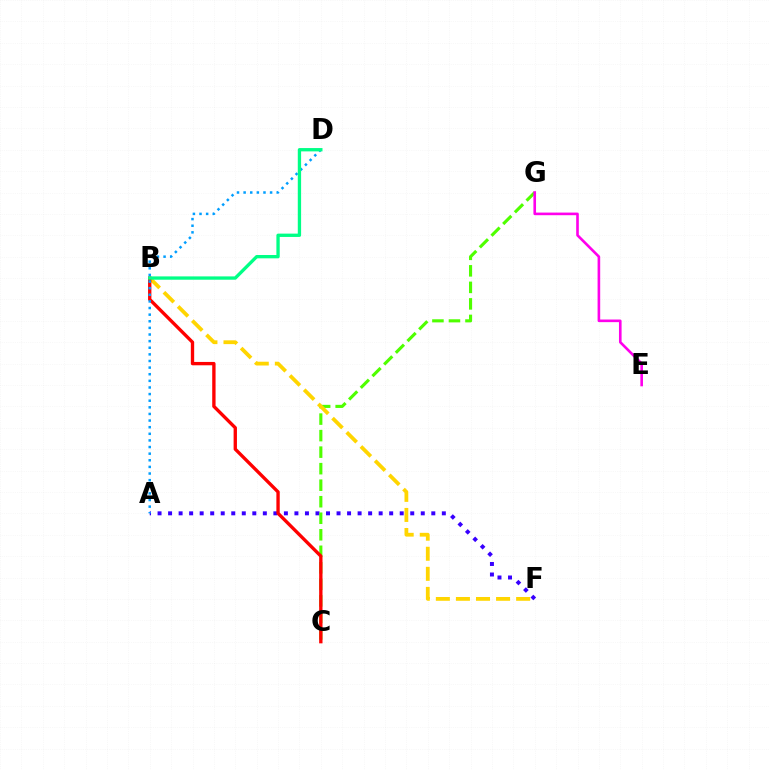{('A', 'F'): [{'color': '#3700ff', 'line_style': 'dotted', 'thickness': 2.86}], ('C', 'G'): [{'color': '#4fff00', 'line_style': 'dashed', 'thickness': 2.24}], ('B', 'F'): [{'color': '#ffd500', 'line_style': 'dashed', 'thickness': 2.73}], ('B', 'C'): [{'color': '#ff0000', 'line_style': 'solid', 'thickness': 2.41}], ('E', 'G'): [{'color': '#ff00ed', 'line_style': 'solid', 'thickness': 1.89}], ('A', 'D'): [{'color': '#009eff', 'line_style': 'dotted', 'thickness': 1.8}], ('B', 'D'): [{'color': '#00ff86', 'line_style': 'solid', 'thickness': 2.39}]}